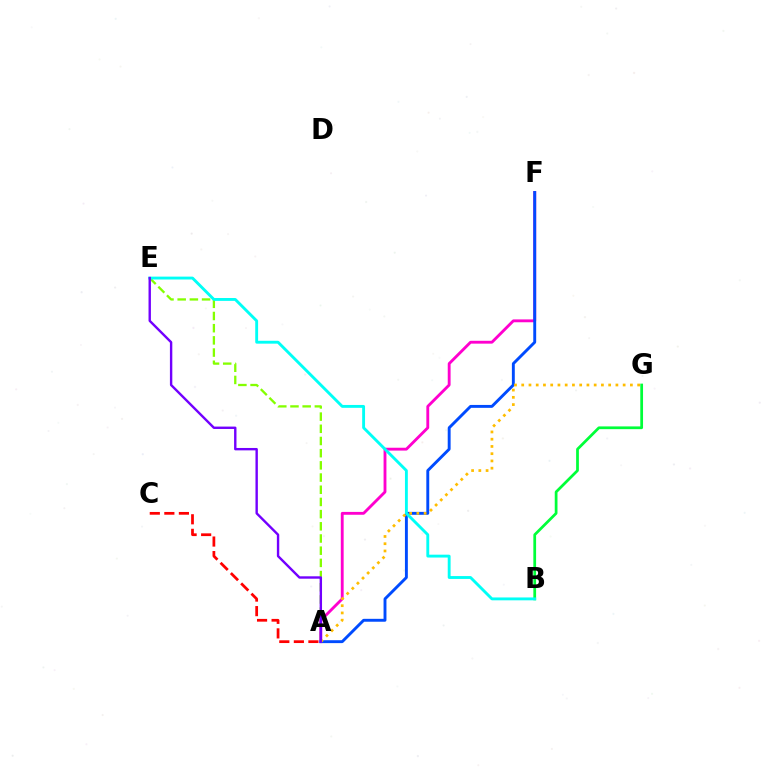{('A', 'C'): [{'color': '#ff0000', 'line_style': 'dashed', 'thickness': 1.98}], ('A', 'E'): [{'color': '#84ff00', 'line_style': 'dashed', 'thickness': 1.66}, {'color': '#7200ff', 'line_style': 'solid', 'thickness': 1.72}], ('A', 'F'): [{'color': '#ff00cf', 'line_style': 'solid', 'thickness': 2.05}, {'color': '#004bff', 'line_style': 'solid', 'thickness': 2.09}], ('B', 'G'): [{'color': '#00ff39', 'line_style': 'solid', 'thickness': 1.98}], ('B', 'E'): [{'color': '#00fff6', 'line_style': 'solid', 'thickness': 2.07}], ('A', 'G'): [{'color': '#ffbd00', 'line_style': 'dotted', 'thickness': 1.97}]}